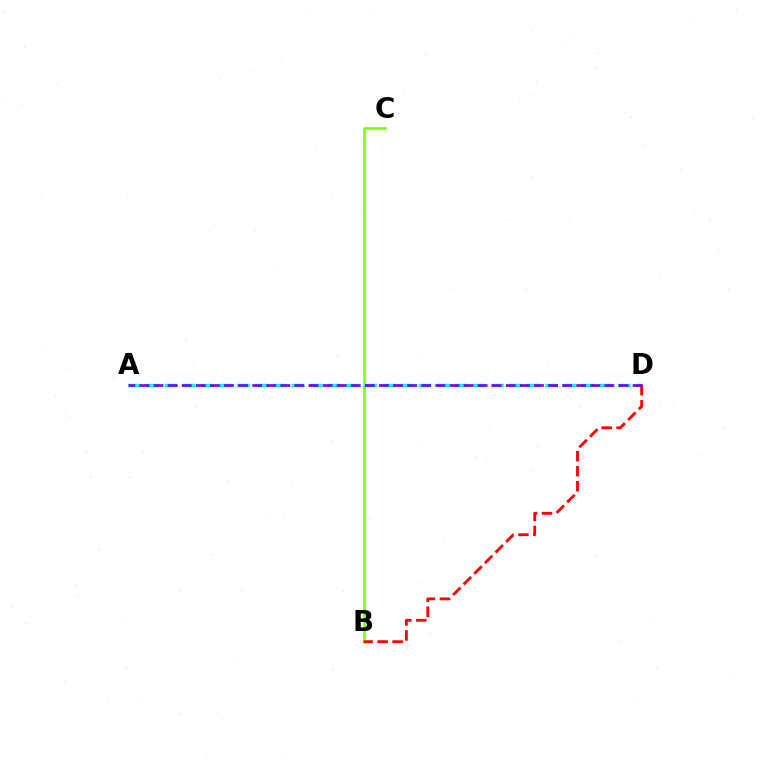{('B', 'C'): [{'color': '#84ff00', 'line_style': 'solid', 'thickness': 1.87}], ('A', 'D'): [{'color': '#00fff6', 'line_style': 'dashed', 'thickness': 2.46}, {'color': '#7200ff', 'line_style': 'dashed', 'thickness': 1.91}], ('B', 'D'): [{'color': '#ff0000', 'line_style': 'dashed', 'thickness': 2.04}]}